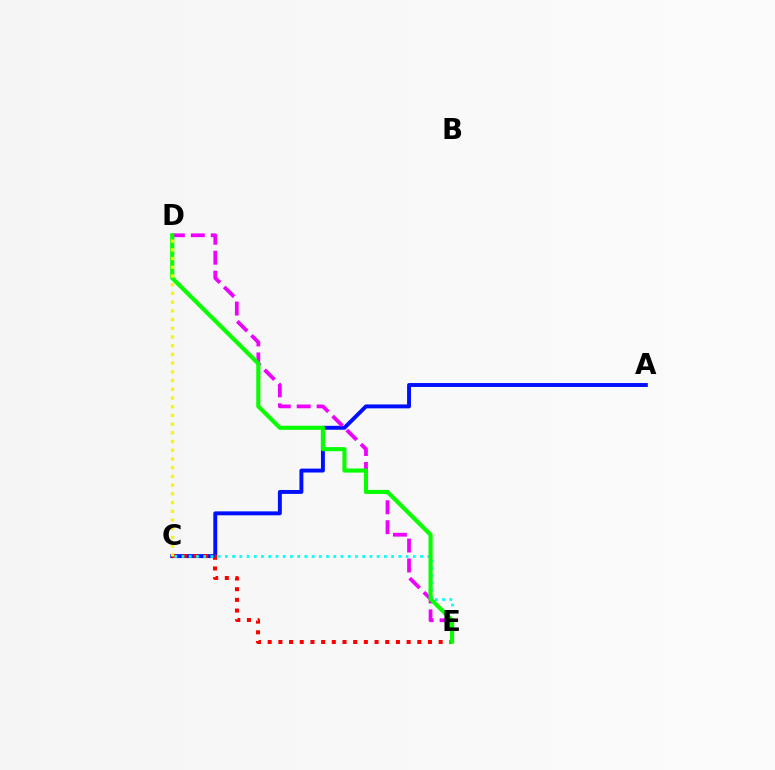{('A', 'C'): [{'color': '#0010ff', 'line_style': 'solid', 'thickness': 2.83}], ('C', 'E'): [{'color': '#ff0000', 'line_style': 'dotted', 'thickness': 2.9}, {'color': '#00fff6', 'line_style': 'dotted', 'thickness': 1.96}], ('D', 'E'): [{'color': '#ee00ff', 'line_style': 'dashed', 'thickness': 2.71}, {'color': '#08ff00', 'line_style': 'solid', 'thickness': 2.96}], ('C', 'D'): [{'color': '#fcf500', 'line_style': 'dotted', 'thickness': 2.37}]}